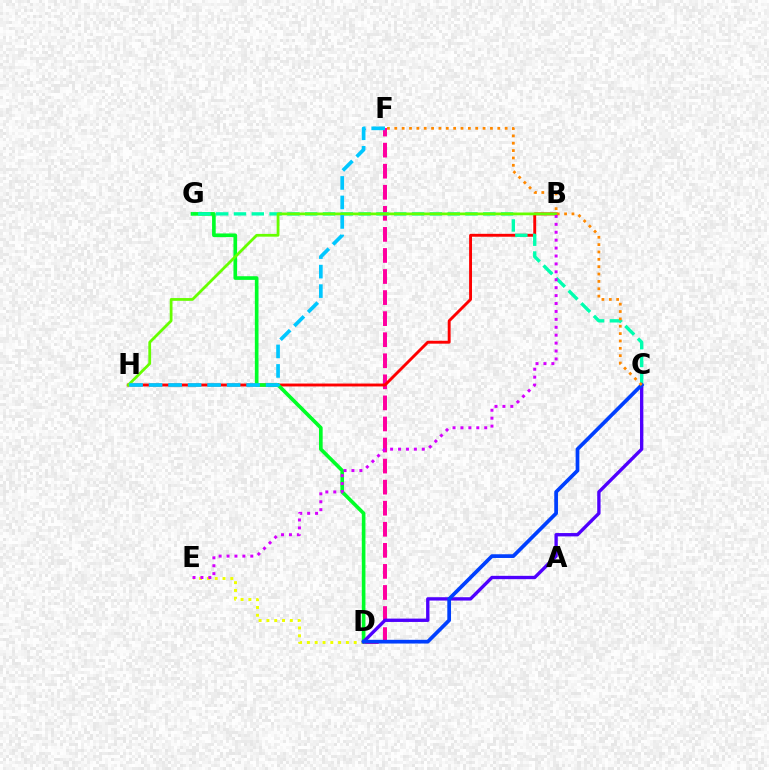{('D', 'F'): [{'color': '#ff00a0', 'line_style': 'dashed', 'thickness': 2.86}], ('B', 'H'): [{'color': '#ff0000', 'line_style': 'solid', 'thickness': 2.09}, {'color': '#66ff00', 'line_style': 'solid', 'thickness': 1.99}], ('D', 'G'): [{'color': '#00ff27', 'line_style': 'solid', 'thickness': 2.63}], ('C', 'G'): [{'color': '#00ffaf', 'line_style': 'dashed', 'thickness': 2.42}], ('D', 'E'): [{'color': '#eeff00', 'line_style': 'dotted', 'thickness': 2.12}], ('C', 'D'): [{'color': '#4f00ff', 'line_style': 'solid', 'thickness': 2.41}, {'color': '#003fff', 'line_style': 'solid', 'thickness': 2.67}], ('C', 'F'): [{'color': '#ff8800', 'line_style': 'dotted', 'thickness': 2.0}], ('F', 'H'): [{'color': '#00c7ff', 'line_style': 'dashed', 'thickness': 2.65}], ('B', 'E'): [{'color': '#d600ff', 'line_style': 'dotted', 'thickness': 2.15}]}